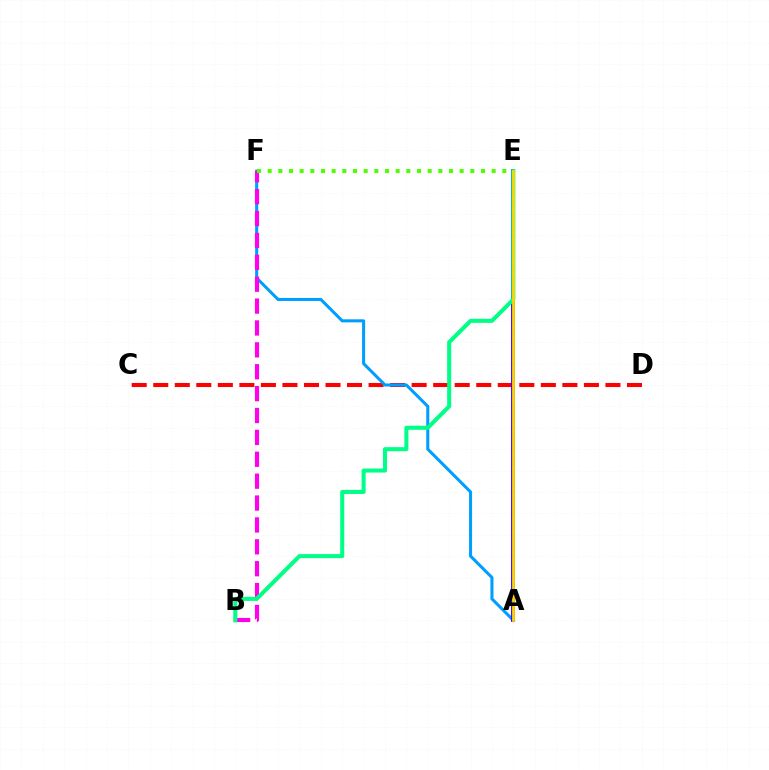{('C', 'D'): [{'color': '#ff0000', 'line_style': 'dashed', 'thickness': 2.93}], ('A', 'F'): [{'color': '#009eff', 'line_style': 'solid', 'thickness': 2.19}], ('B', 'F'): [{'color': '#ff00ed', 'line_style': 'dashed', 'thickness': 2.97}], ('A', 'E'): [{'color': '#3700ff', 'line_style': 'solid', 'thickness': 2.76}, {'color': '#ffd500', 'line_style': 'solid', 'thickness': 2.0}], ('E', 'F'): [{'color': '#4fff00', 'line_style': 'dotted', 'thickness': 2.9}], ('B', 'E'): [{'color': '#00ff86', 'line_style': 'solid', 'thickness': 2.91}]}